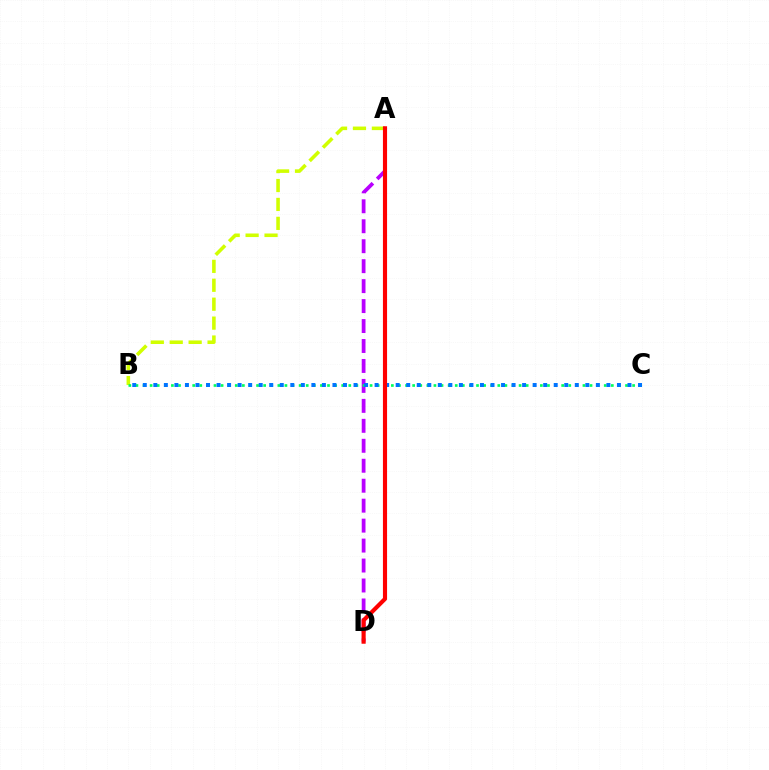{('A', 'B'): [{'color': '#d1ff00', 'line_style': 'dashed', 'thickness': 2.57}], ('A', 'D'): [{'color': '#b900ff', 'line_style': 'dashed', 'thickness': 2.71}, {'color': '#ff0000', 'line_style': 'solid', 'thickness': 2.98}], ('B', 'C'): [{'color': '#00ff5c', 'line_style': 'dotted', 'thickness': 1.93}, {'color': '#0074ff', 'line_style': 'dotted', 'thickness': 2.86}]}